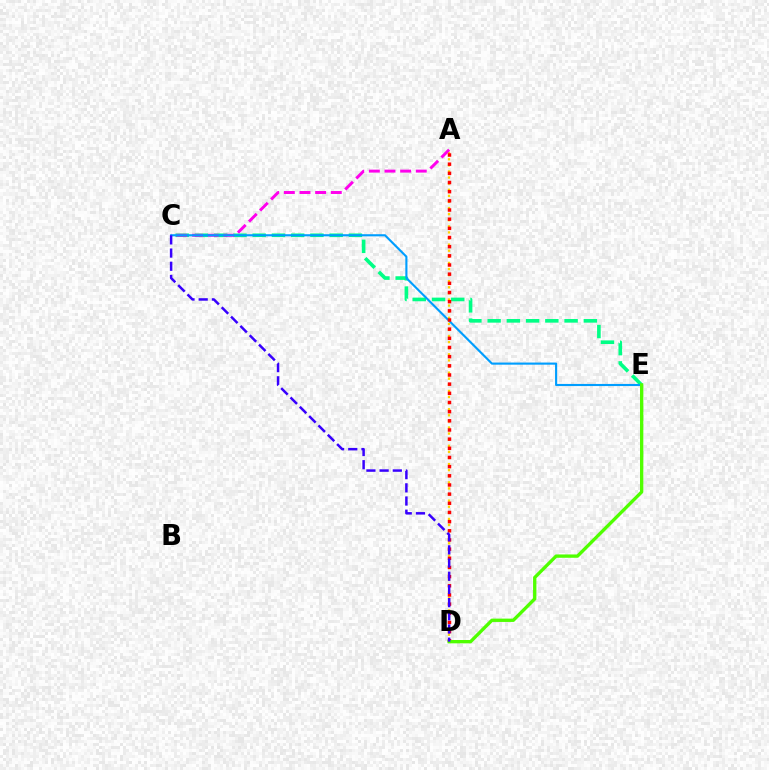{('C', 'E'): [{'color': '#00ff86', 'line_style': 'dashed', 'thickness': 2.61}, {'color': '#009eff', 'line_style': 'solid', 'thickness': 1.53}], ('A', 'D'): [{'color': '#ffd500', 'line_style': 'dotted', 'thickness': 1.66}, {'color': '#ff0000', 'line_style': 'dotted', 'thickness': 2.49}], ('A', 'C'): [{'color': '#ff00ed', 'line_style': 'dashed', 'thickness': 2.13}], ('D', 'E'): [{'color': '#4fff00', 'line_style': 'solid', 'thickness': 2.4}], ('C', 'D'): [{'color': '#3700ff', 'line_style': 'dashed', 'thickness': 1.79}]}